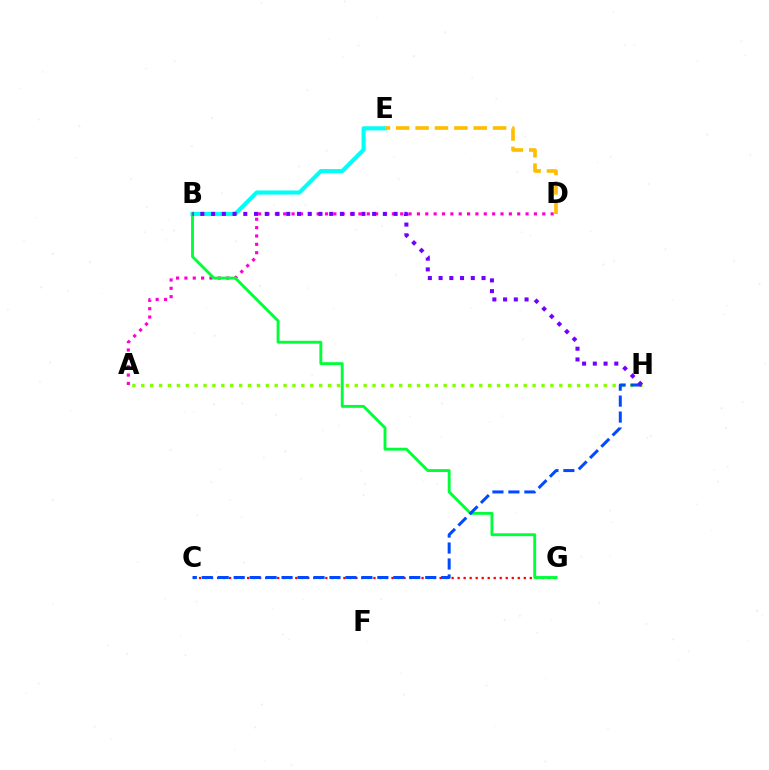{('A', 'D'): [{'color': '#ff00cf', 'line_style': 'dotted', 'thickness': 2.27}], ('B', 'E'): [{'color': '#00fff6', 'line_style': 'solid', 'thickness': 2.95}], ('C', 'G'): [{'color': '#ff0000', 'line_style': 'dotted', 'thickness': 1.63}], ('B', 'G'): [{'color': '#00ff39', 'line_style': 'solid', 'thickness': 2.07}], ('A', 'H'): [{'color': '#84ff00', 'line_style': 'dotted', 'thickness': 2.42}], ('C', 'H'): [{'color': '#004bff', 'line_style': 'dashed', 'thickness': 2.17}], ('D', 'E'): [{'color': '#ffbd00', 'line_style': 'dashed', 'thickness': 2.63}], ('B', 'H'): [{'color': '#7200ff', 'line_style': 'dotted', 'thickness': 2.92}]}